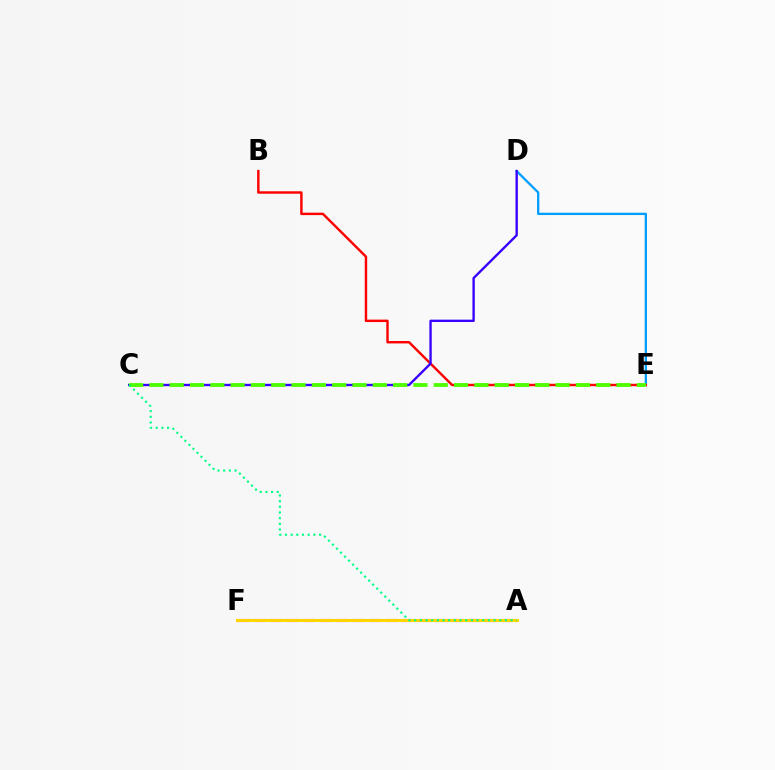{('D', 'E'): [{'color': '#009eff', 'line_style': 'solid', 'thickness': 1.65}], ('A', 'F'): [{'color': '#ff00ed', 'line_style': 'dashed', 'thickness': 2.24}, {'color': '#ffd500', 'line_style': 'solid', 'thickness': 2.17}], ('B', 'E'): [{'color': '#ff0000', 'line_style': 'solid', 'thickness': 1.75}], ('C', 'D'): [{'color': '#3700ff', 'line_style': 'solid', 'thickness': 1.7}], ('C', 'E'): [{'color': '#4fff00', 'line_style': 'dashed', 'thickness': 2.76}], ('A', 'C'): [{'color': '#00ff86', 'line_style': 'dotted', 'thickness': 1.54}]}